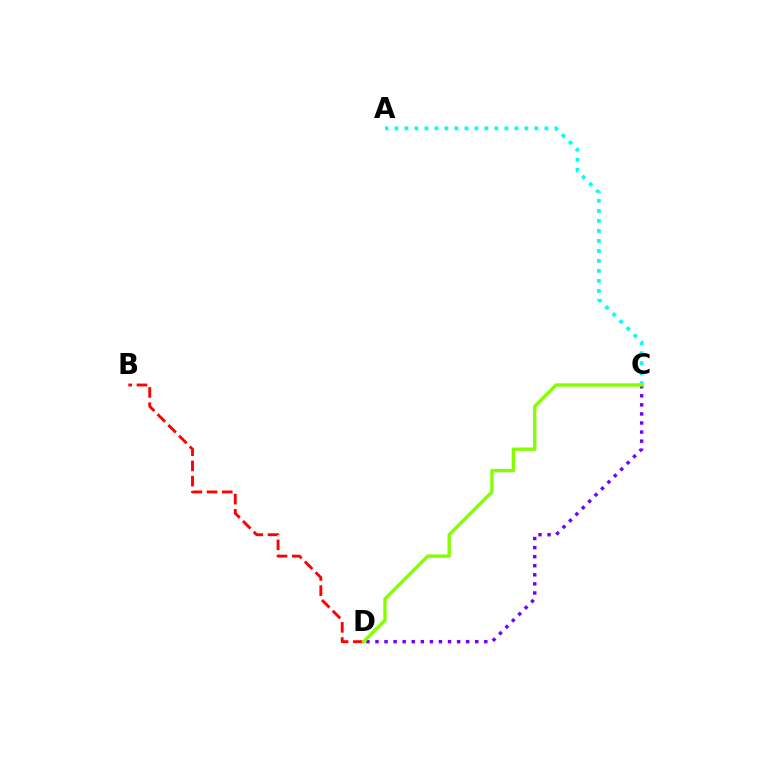{('C', 'D'): [{'color': '#7200ff', 'line_style': 'dotted', 'thickness': 2.46}, {'color': '#84ff00', 'line_style': 'solid', 'thickness': 2.44}], ('B', 'D'): [{'color': '#ff0000', 'line_style': 'dashed', 'thickness': 2.06}], ('A', 'C'): [{'color': '#00fff6', 'line_style': 'dotted', 'thickness': 2.72}]}